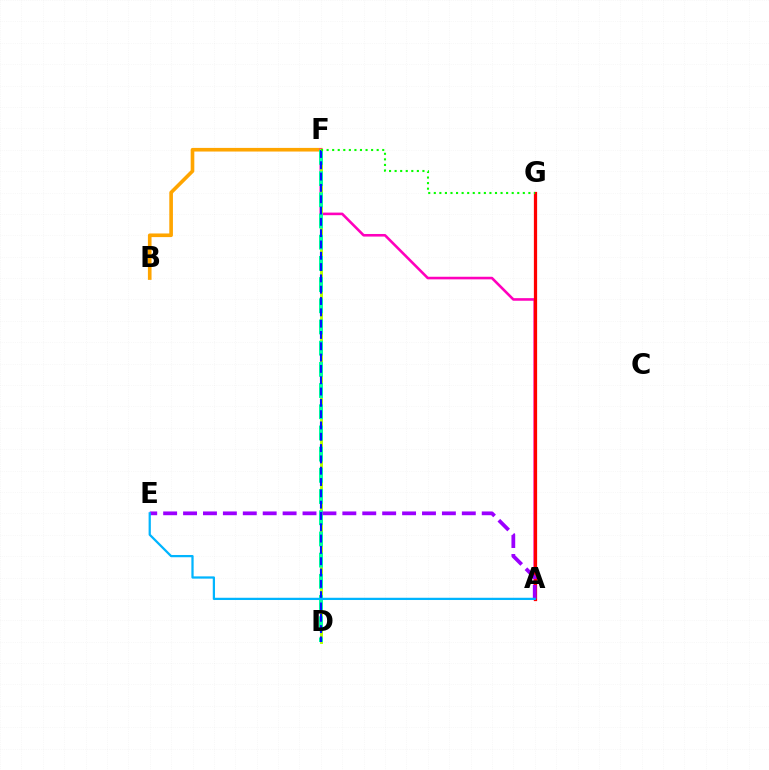{('B', 'F'): [{'color': '#ffa500', 'line_style': 'solid', 'thickness': 2.61}], ('A', 'F'): [{'color': '#ff00bd', 'line_style': 'solid', 'thickness': 1.87}], ('A', 'G'): [{'color': '#ff0000', 'line_style': 'solid', 'thickness': 2.33}], ('D', 'F'): [{'color': '#b3ff00', 'line_style': 'solid', 'thickness': 2.1}, {'color': '#00ff9d', 'line_style': 'dashed', 'thickness': 2.88}, {'color': '#0010ff', 'line_style': 'dashed', 'thickness': 1.54}], ('A', 'E'): [{'color': '#9b00ff', 'line_style': 'dashed', 'thickness': 2.7}, {'color': '#00b5ff', 'line_style': 'solid', 'thickness': 1.62}], ('F', 'G'): [{'color': '#08ff00', 'line_style': 'dotted', 'thickness': 1.51}]}